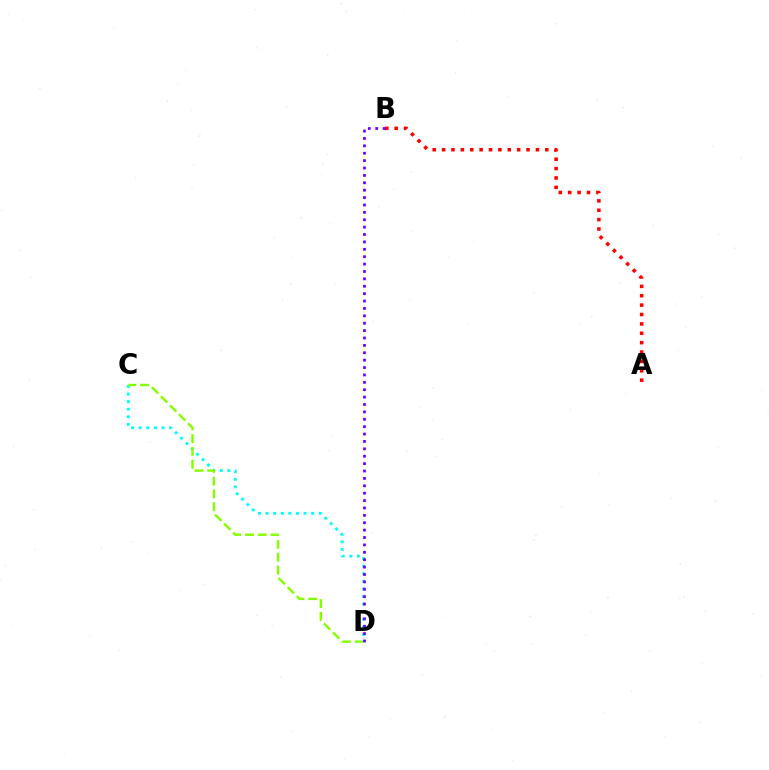{('C', 'D'): [{'color': '#00fff6', 'line_style': 'dotted', 'thickness': 2.07}, {'color': '#84ff00', 'line_style': 'dashed', 'thickness': 1.73}], ('A', 'B'): [{'color': '#ff0000', 'line_style': 'dotted', 'thickness': 2.55}], ('B', 'D'): [{'color': '#7200ff', 'line_style': 'dotted', 'thickness': 2.01}]}